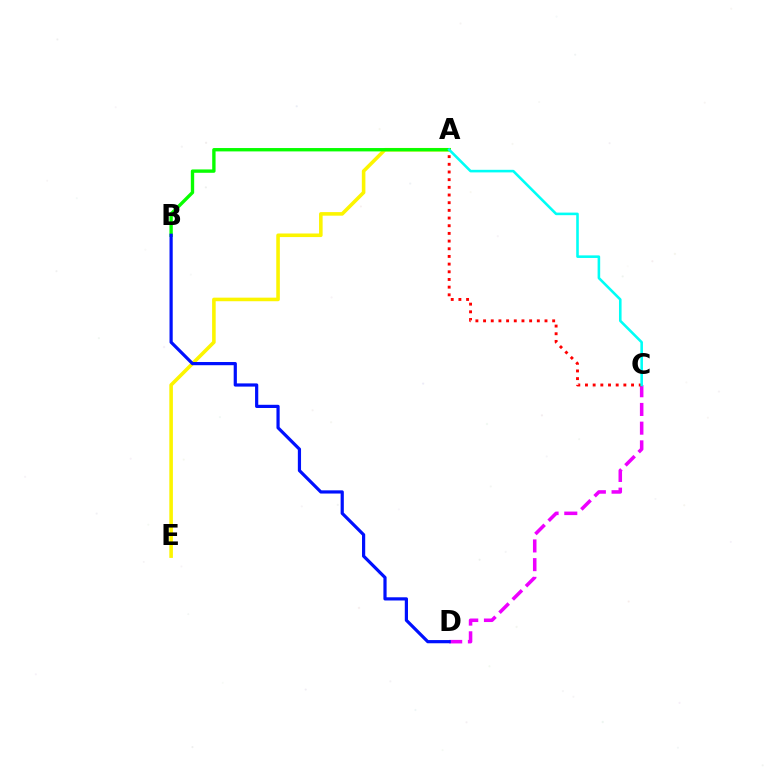{('A', 'E'): [{'color': '#fcf500', 'line_style': 'solid', 'thickness': 2.57}], ('A', 'B'): [{'color': '#08ff00', 'line_style': 'solid', 'thickness': 2.42}], ('C', 'D'): [{'color': '#ee00ff', 'line_style': 'dashed', 'thickness': 2.54}], ('B', 'D'): [{'color': '#0010ff', 'line_style': 'solid', 'thickness': 2.3}], ('A', 'C'): [{'color': '#ff0000', 'line_style': 'dotted', 'thickness': 2.09}, {'color': '#00fff6', 'line_style': 'solid', 'thickness': 1.86}]}